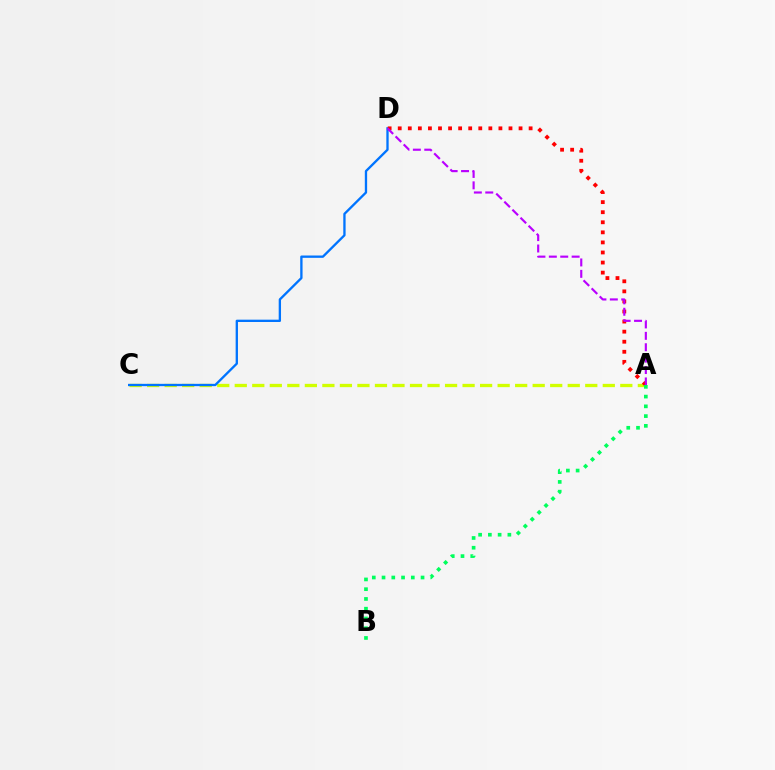{('A', 'C'): [{'color': '#d1ff00', 'line_style': 'dashed', 'thickness': 2.38}], ('C', 'D'): [{'color': '#0074ff', 'line_style': 'solid', 'thickness': 1.67}], ('A', 'D'): [{'color': '#ff0000', 'line_style': 'dotted', 'thickness': 2.74}, {'color': '#b900ff', 'line_style': 'dashed', 'thickness': 1.55}], ('A', 'B'): [{'color': '#00ff5c', 'line_style': 'dotted', 'thickness': 2.65}]}